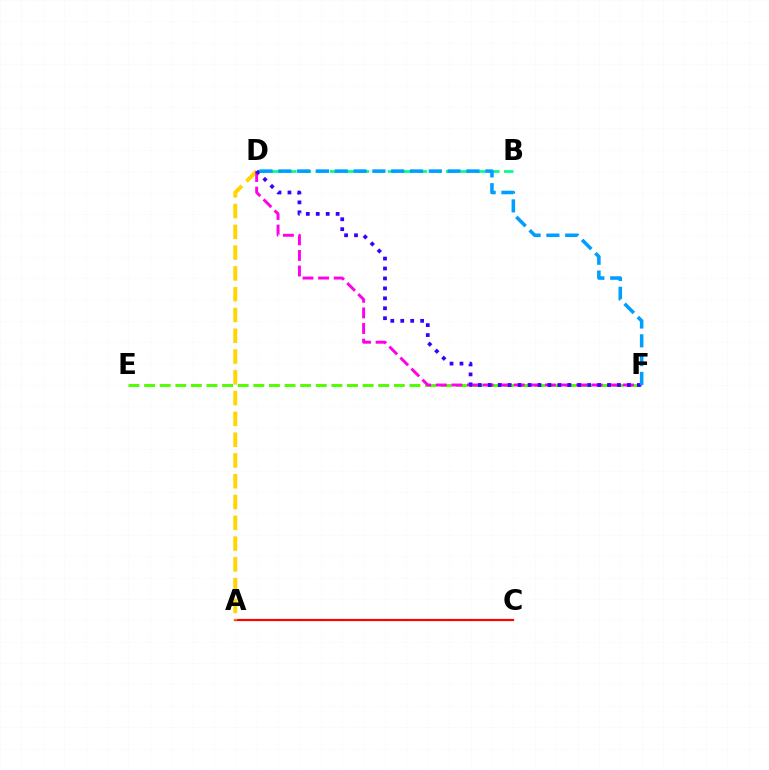{('B', 'D'): [{'color': '#00ff86', 'line_style': 'dashed', 'thickness': 1.97}], ('A', 'C'): [{'color': '#ff0000', 'line_style': 'solid', 'thickness': 1.56}], ('E', 'F'): [{'color': '#4fff00', 'line_style': 'dashed', 'thickness': 2.12}], ('A', 'D'): [{'color': '#ffd500', 'line_style': 'dashed', 'thickness': 2.82}], ('D', 'F'): [{'color': '#ff00ed', 'line_style': 'dashed', 'thickness': 2.12}, {'color': '#3700ff', 'line_style': 'dotted', 'thickness': 2.7}, {'color': '#009eff', 'line_style': 'dashed', 'thickness': 2.55}]}